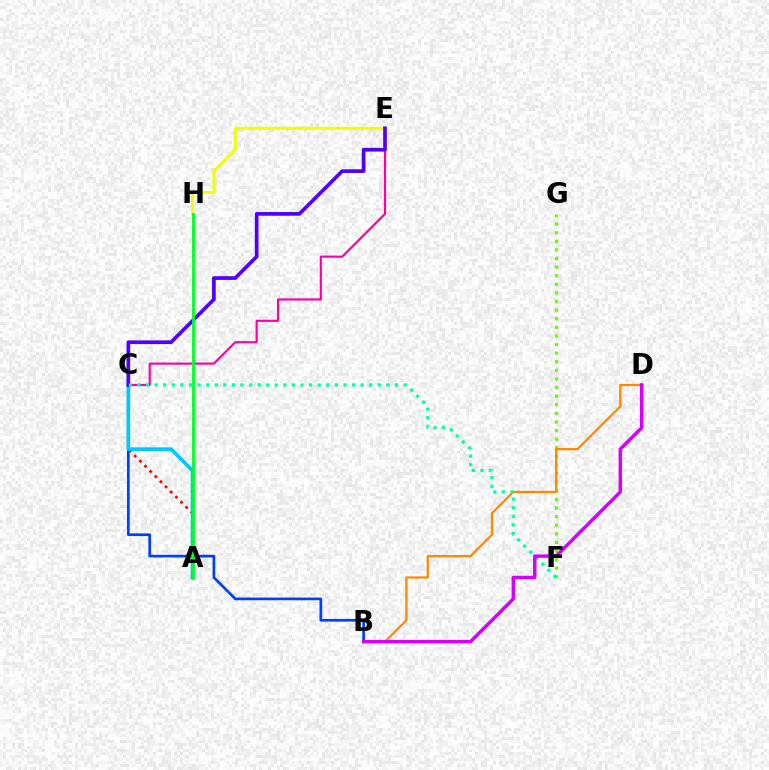{('F', 'G'): [{'color': '#66ff00', 'line_style': 'dotted', 'thickness': 2.34}], ('A', 'C'): [{'color': '#ff0000', 'line_style': 'dotted', 'thickness': 1.97}, {'color': '#00c7ff', 'line_style': 'solid', 'thickness': 2.62}], ('B', 'C'): [{'color': '#003fff', 'line_style': 'solid', 'thickness': 1.94}], ('C', 'E'): [{'color': '#ff00a0', 'line_style': 'solid', 'thickness': 1.54}, {'color': '#4f00ff', 'line_style': 'solid', 'thickness': 2.65}], ('E', 'H'): [{'color': '#eeff00', 'line_style': 'solid', 'thickness': 2.11}], ('B', 'D'): [{'color': '#ff8800', 'line_style': 'solid', 'thickness': 1.61}, {'color': '#d600ff', 'line_style': 'solid', 'thickness': 2.49}], ('A', 'H'): [{'color': '#00ff27', 'line_style': 'solid', 'thickness': 2.01}], ('C', 'F'): [{'color': '#00ffaf', 'line_style': 'dotted', 'thickness': 2.33}]}